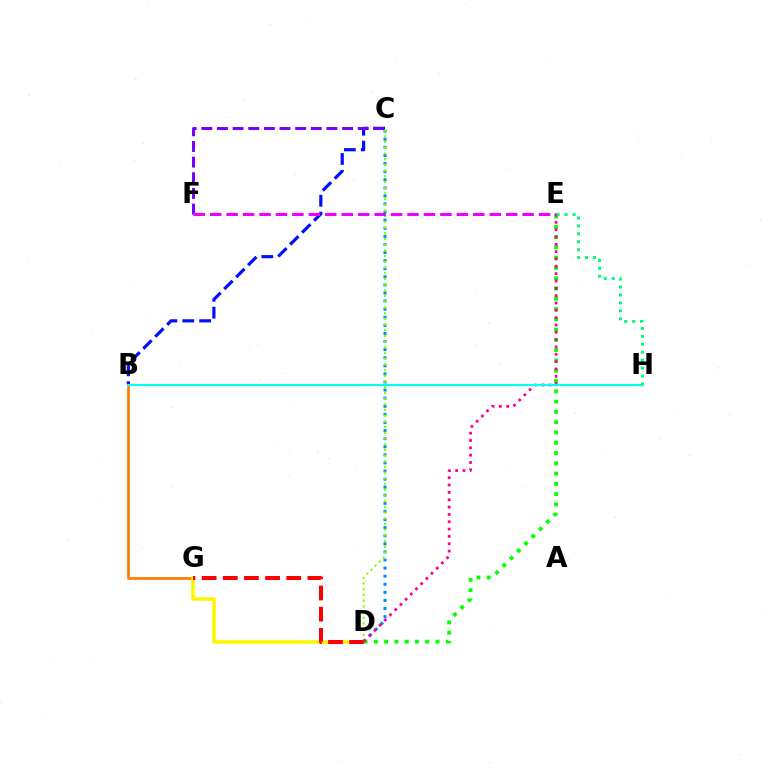{('B', 'C'): [{'color': '#0010ff', 'line_style': 'dashed', 'thickness': 2.29}], ('B', 'G'): [{'color': '#ff7c00', 'line_style': 'solid', 'thickness': 1.99}], ('C', 'F'): [{'color': '#7200ff', 'line_style': 'dashed', 'thickness': 2.12}], ('C', 'D'): [{'color': '#008cff', 'line_style': 'dotted', 'thickness': 2.2}, {'color': '#84ff00', 'line_style': 'dotted', 'thickness': 1.55}], ('D', 'G'): [{'color': '#fcf500', 'line_style': 'solid', 'thickness': 2.54}, {'color': '#ff0000', 'line_style': 'dashed', 'thickness': 2.87}], ('D', 'E'): [{'color': '#08ff00', 'line_style': 'dotted', 'thickness': 2.79}, {'color': '#ff0094', 'line_style': 'dotted', 'thickness': 1.99}], ('B', 'H'): [{'color': '#00fff6', 'line_style': 'solid', 'thickness': 1.51}], ('E', 'H'): [{'color': '#00ff74', 'line_style': 'dotted', 'thickness': 2.16}], ('E', 'F'): [{'color': '#ee00ff', 'line_style': 'dashed', 'thickness': 2.23}]}